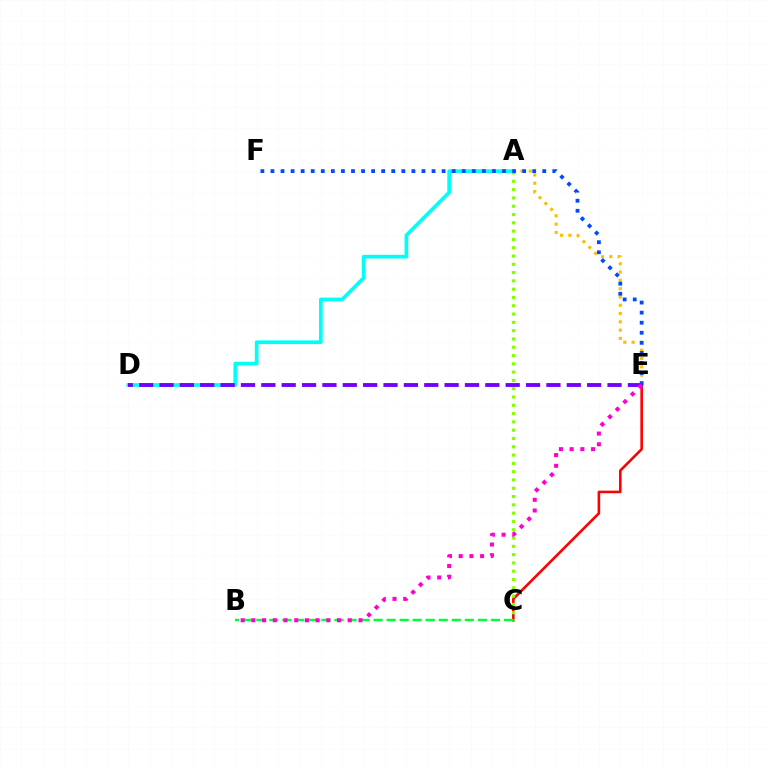{('C', 'E'): [{'color': '#ff0000', 'line_style': 'solid', 'thickness': 1.87}], ('A', 'C'): [{'color': '#84ff00', 'line_style': 'dotted', 'thickness': 2.25}], ('A', 'E'): [{'color': '#ffbd00', 'line_style': 'dotted', 'thickness': 2.25}], ('A', 'D'): [{'color': '#00fff6', 'line_style': 'solid', 'thickness': 2.68}], ('D', 'E'): [{'color': '#7200ff', 'line_style': 'dashed', 'thickness': 2.77}], ('B', 'C'): [{'color': '#00ff39', 'line_style': 'dashed', 'thickness': 1.77}], ('E', 'F'): [{'color': '#004bff', 'line_style': 'dotted', 'thickness': 2.74}], ('B', 'E'): [{'color': '#ff00cf', 'line_style': 'dotted', 'thickness': 2.91}]}